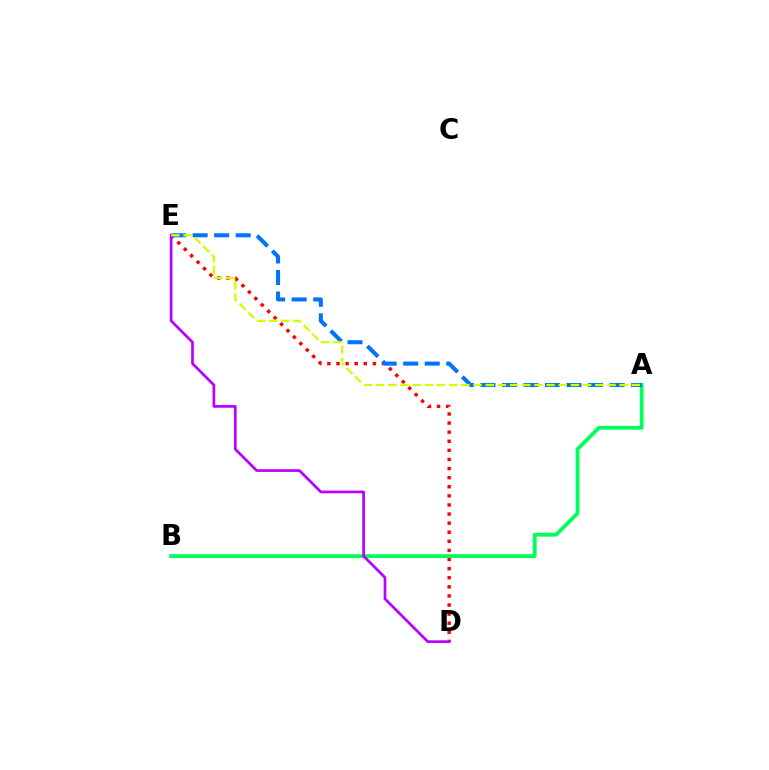{('D', 'E'): [{'color': '#ff0000', 'line_style': 'dotted', 'thickness': 2.47}, {'color': '#b900ff', 'line_style': 'solid', 'thickness': 1.95}], ('A', 'B'): [{'color': '#00ff5c', 'line_style': 'solid', 'thickness': 2.74}], ('A', 'E'): [{'color': '#0074ff', 'line_style': 'dashed', 'thickness': 2.92}, {'color': '#d1ff00', 'line_style': 'dashed', 'thickness': 1.65}]}